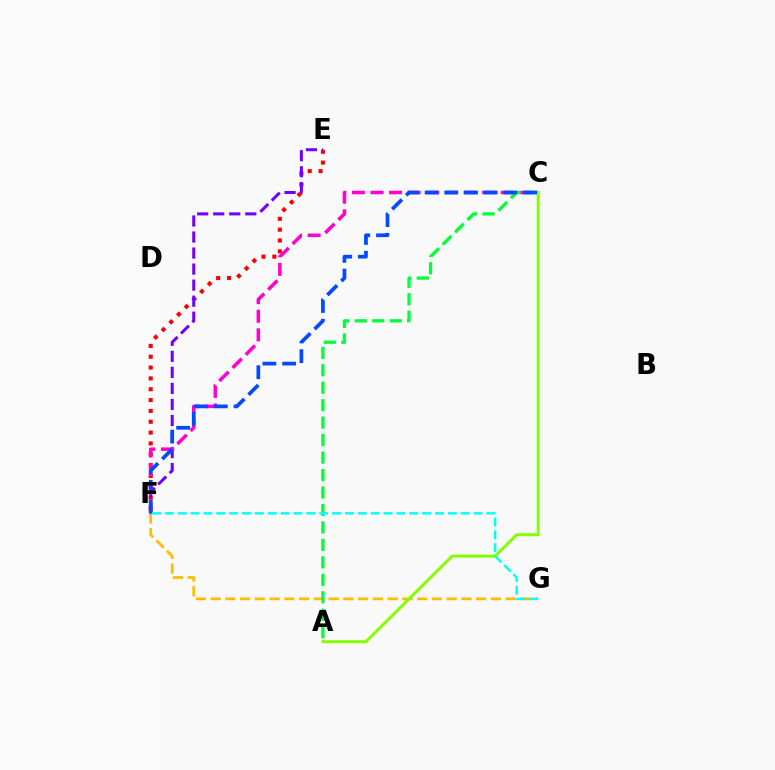{('F', 'G'): [{'color': '#ffbd00', 'line_style': 'dashed', 'thickness': 2.0}, {'color': '#00fff6', 'line_style': 'dashed', 'thickness': 1.75}], ('E', 'F'): [{'color': '#ff0000', 'line_style': 'dotted', 'thickness': 2.94}, {'color': '#7200ff', 'line_style': 'dashed', 'thickness': 2.18}], ('C', 'F'): [{'color': '#ff00cf', 'line_style': 'dashed', 'thickness': 2.53}, {'color': '#004bff', 'line_style': 'dashed', 'thickness': 2.68}], ('A', 'C'): [{'color': '#00ff39', 'line_style': 'dashed', 'thickness': 2.37}, {'color': '#84ff00', 'line_style': 'solid', 'thickness': 2.15}]}